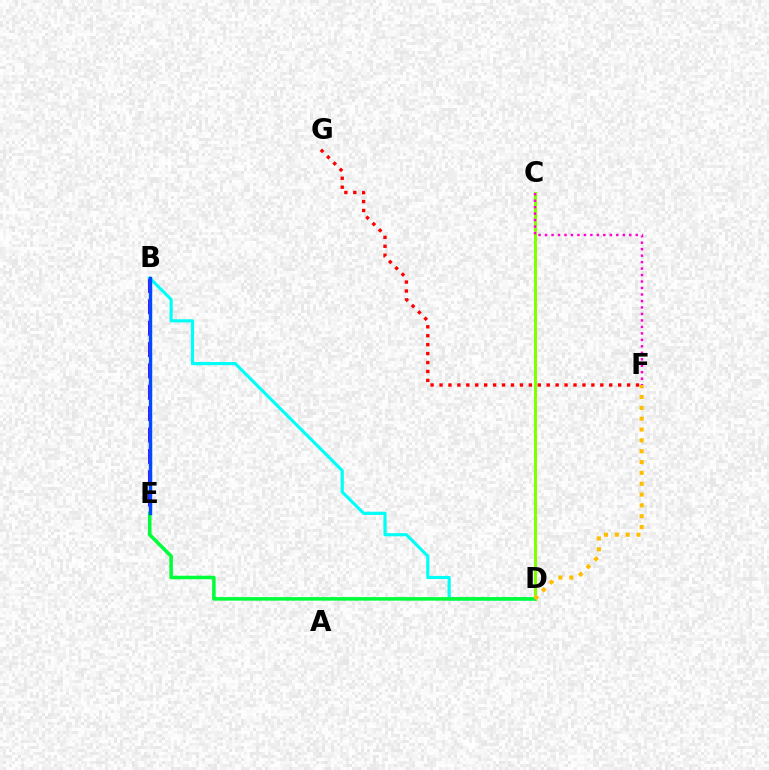{('B', 'E'): [{'color': '#7200ff', 'line_style': 'dashed', 'thickness': 2.9}, {'color': '#004bff', 'line_style': 'solid', 'thickness': 2.45}], ('F', 'G'): [{'color': '#ff0000', 'line_style': 'dotted', 'thickness': 2.43}], ('B', 'D'): [{'color': '#00fff6', 'line_style': 'solid', 'thickness': 2.27}], ('C', 'D'): [{'color': '#84ff00', 'line_style': 'solid', 'thickness': 2.21}], ('C', 'F'): [{'color': '#ff00cf', 'line_style': 'dotted', 'thickness': 1.76}], ('D', 'E'): [{'color': '#00ff39', 'line_style': 'solid', 'thickness': 2.56}], ('D', 'F'): [{'color': '#ffbd00', 'line_style': 'dotted', 'thickness': 2.94}]}